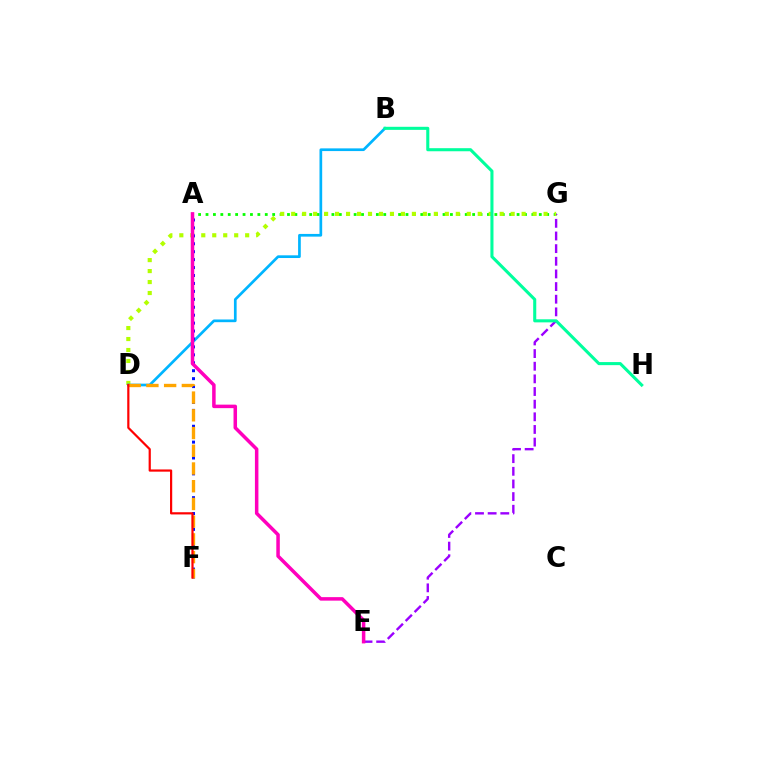{('A', 'G'): [{'color': '#08ff00', 'line_style': 'dotted', 'thickness': 2.01}], ('E', 'G'): [{'color': '#9b00ff', 'line_style': 'dashed', 'thickness': 1.72}], ('D', 'G'): [{'color': '#b3ff00', 'line_style': 'dotted', 'thickness': 2.98}], ('B', 'D'): [{'color': '#00b5ff', 'line_style': 'solid', 'thickness': 1.94}], ('A', 'F'): [{'color': '#0010ff', 'line_style': 'dotted', 'thickness': 2.16}], ('D', 'F'): [{'color': '#ffa500', 'line_style': 'dashed', 'thickness': 2.41}, {'color': '#ff0000', 'line_style': 'solid', 'thickness': 1.59}], ('A', 'E'): [{'color': '#ff00bd', 'line_style': 'solid', 'thickness': 2.52}], ('B', 'H'): [{'color': '#00ff9d', 'line_style': 'solid', 'thickness': 2.21}]}